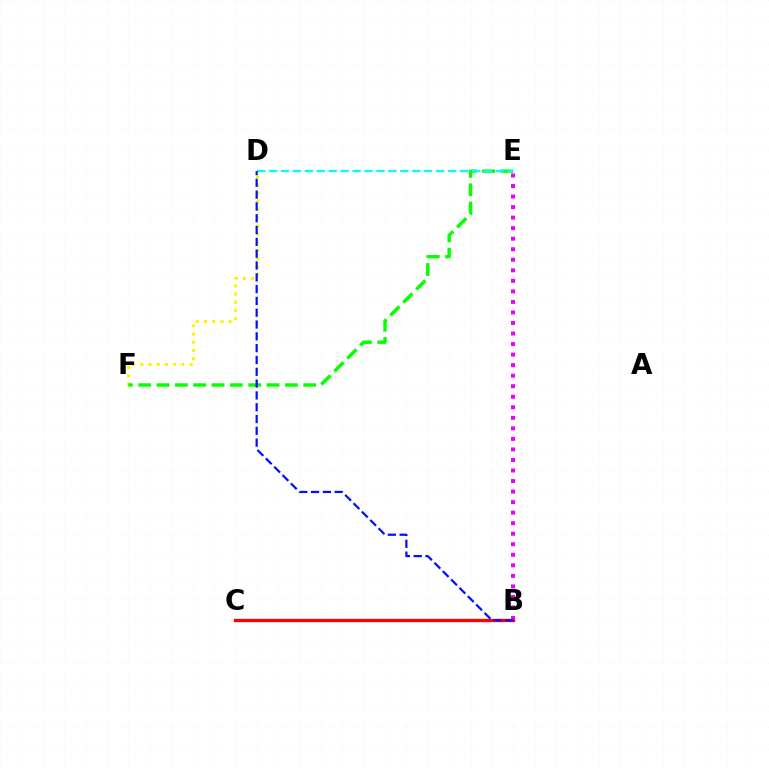{('D', 'F'): [{'color': '#fcf500', 'line_style': 'dotted', 'thickness': 2.23}], ('B', 'C'): [{'color': '#ff0000', 'line_style': 'solid', 'thickness': 2.4}], ('E', 'F'): [{'color': '#08ff00', 'line_style': 'dashed', 'thickness': 2.49}], ('D', 'E'): [{'color': '#00fff6', 'line_style': 'dashed', 'thickness': 1.62}], ('B', 'E'): [{'color': '#ee00ff', 'line_style': 'dotted', 'thickness': 2.86}], ('B', 'D'): [{'color': '#0010ff', 'line_style': 'dashed', 'thickness': 1.6}]}